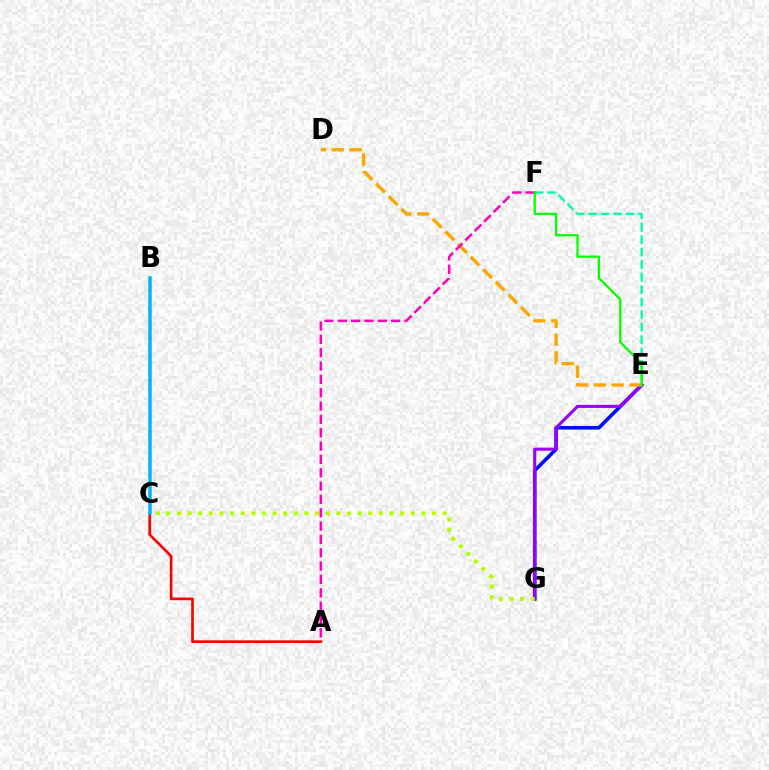{('E', 'G'): [{'color': '#0010ff', 'line_style': 'solid', 'thickness': 2.6}, {'color': '#9b00ff', 'line_style': 'solid', 'thickness': 2.22}], ('A', 'C'): [{'color': '#ff0000', 'line_style': 'solid', 'thickness': 1.93}], ('C', 'G'): [{'color': '#b3ff00', 'line_style': 'dotted', 'thickness': 2.89}], ('D', 'E'): [{'color': '#ffa500', 'line_style': 'dashed', 'thickness': 2.42}], ('B', 'C'): [{'color': '#00b5ff', 'line_style': 'solid', 'thickness': 2.54}], ('A', 'F'): [{'color': '#ff00bd', 'line_style': 'dashed', 'thickness': 1.81}], ('E', 'F'): [{'color': '#00ff9d', 'line_style': 'dashed', 'thickness': 1.7}, {'color': '#08ff00', 'line_style': 'solid', 'thickness': 1.65}]}